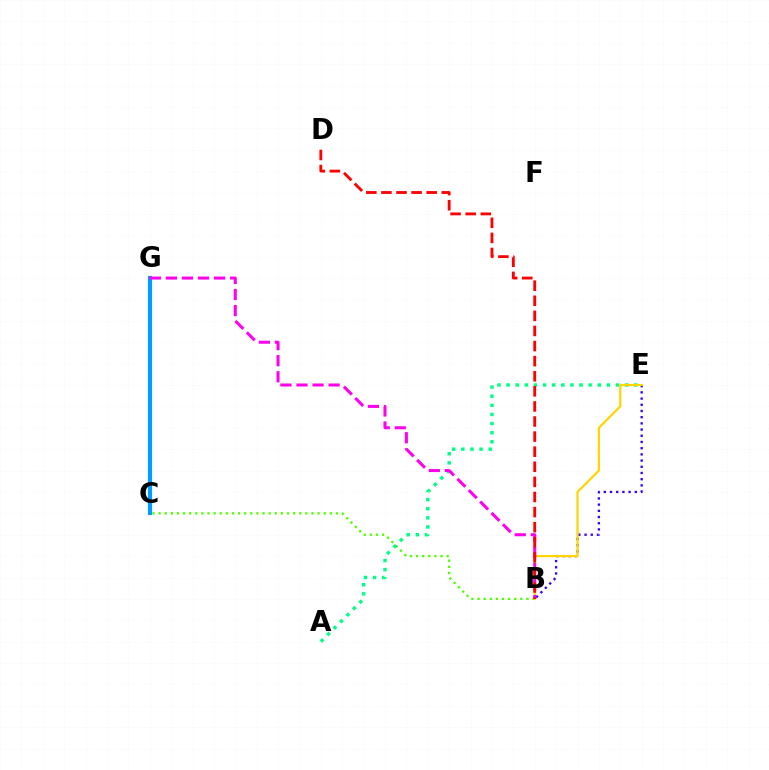{('B', 'C'): [{'color': '#4fff00', 'line_style': 'dotted', 'thickness': 1.66}], ('C', 'G'): [{'color': '#009eff', 'line_style': 'solid', 'thickness': 2.99}], ('B', 'E'): [{'color': '#3700ff', 'line_style': 'dotted', 'thickness': 1.68}, {'color': '#ffd500', 'line_style': 'solid', 'thickness': 1.58}], ('A', 'E'): [{'color': '#00ff86', 'line_style': 'dotted', 'thickness': 2.48}], ('B', 'G'): [{'color': '#ff00ed', 'line_style': 'dashed', 'thickness': 2.18}], ('B', 'D'): [{'color': '#ff0000', 'line_style': 'dashed', 'thickness': 2.05}]}